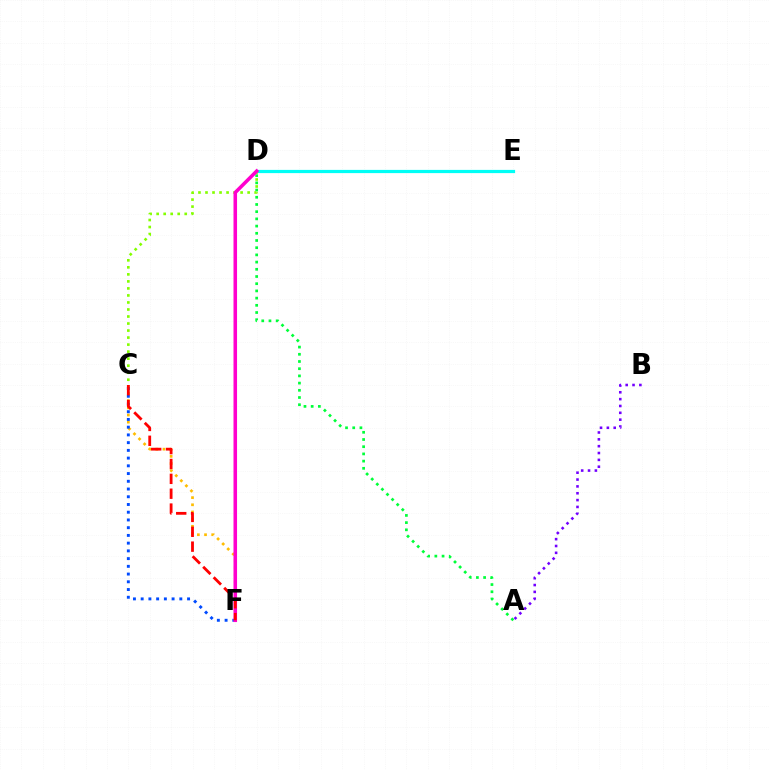{('C', 'F'): [{'color': '#ffbd00', 'line_style': 'dotted', 'thickness': 1.95}, {'color': '#004bff', 'line_style': 'dotted', 'thickness': 2.1}, {'color': '#ff0000', 'line_style': 'dashed', 'thickness': 2.02}], ('D', 'E'): [{'color': '#00fff6', 'line_style': 'solid', 'thickness': 2.32}], ('A', 'B'): [{'color': '#7200ff', 'line_style': 'dotted', 'thickness': 1.86}], ('A', 'D'): [{'color': '#00ff39', 'line_style': 'dotted', 'thickness': 1.96}], ('C', 'D'): [{'color': '#84ff00', 'line_style': 'dotted', 'thickness': 1.91}], ('D', 'F'): [{'color': '#ff00cf', 'line_style': 'solid', 'thickness': 2.56}]}